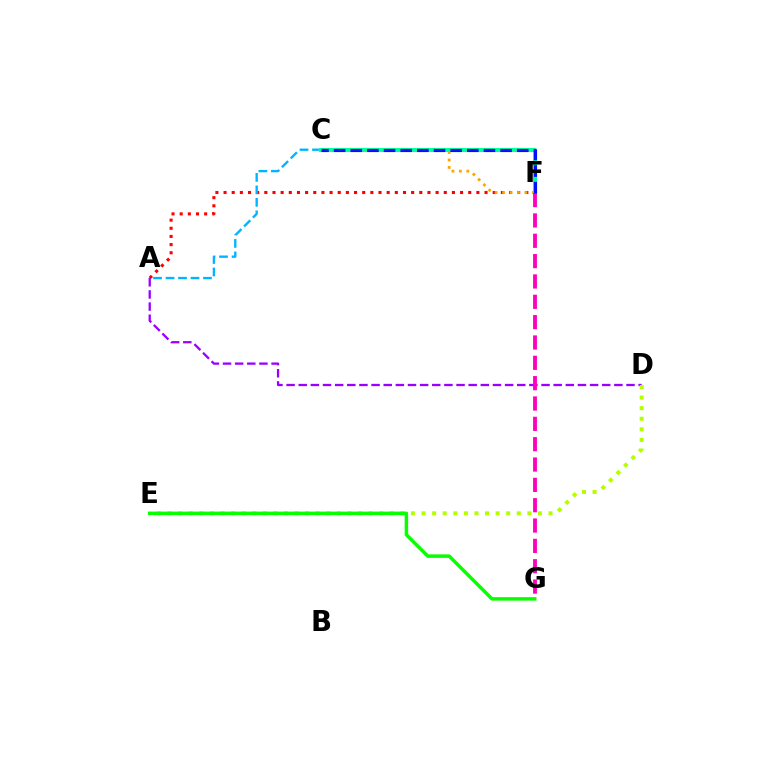{('A', 'F'): [{'color': '#ff0000', 'line_style': 'dotted', 'thickness': 2.22}], ('C', 'F'): [{'color': '#ffa500', 'line_style': 'dotted', 'thickness': 2.02}, {'color': '#00ff9d', 'line_style': 'solid', 'thickness': 2.93}, {'color': '#0010ff', 'line_style': 'dashed', 'thickness': 2.26}], ('A', 'D'): [{'color': '#9b00ff', 'line_style': 'dashed', 'thickness': 1.65}], ('A', 'C'): [{'color': '#00b5ff', 'line_style': 'dashed', 'thickness': 1.7}], ('F', 'G'): [{'color': '#ff00bd', 'line_style': 'dashed', 'thickness': 2.76}], ('D', 'E'): [{'color': '#b3ff00', 'line_style': 'dotted', 'thickness': 2.88}], ('E', 'G'): [{'color': '#08ff00', 'line_style': 'solid', 'thickness': 2.5}]}